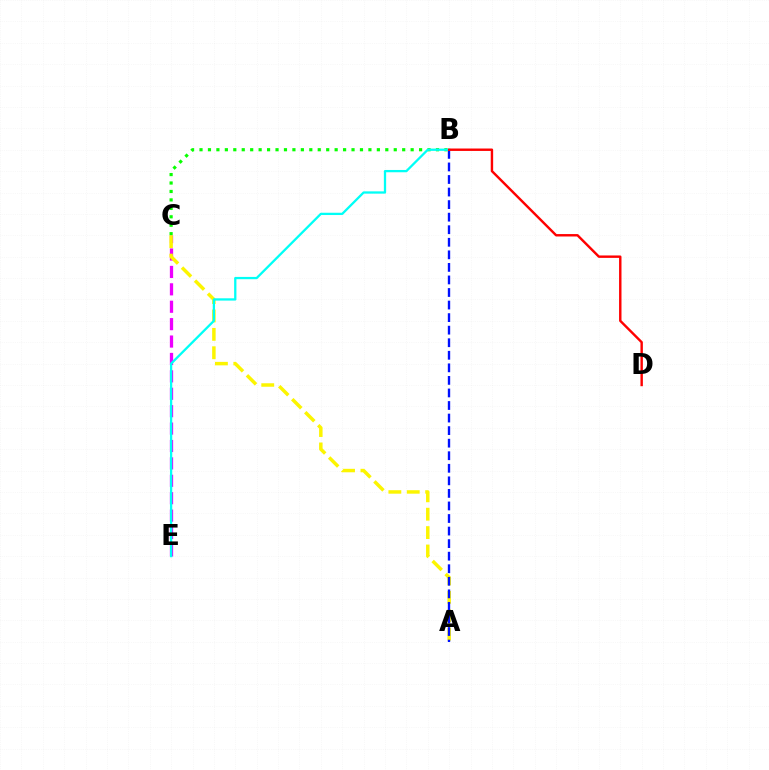{('C', 'E'): [{'color': '#ee00ff', 'line_style': 'dashed', 'thickness': 2.36}], ('B', 'C'): [{'color': '#08ff00', 'line_style': 'dotted', 'thickness': 2.29}], ('A', 'C'): [{'color': '#fcf500', 'line_style': 'dashed', 'thickness': 2.5}], ('A', 'B'): [{'color': '#0010ff', 'line_style': 'dashed', 'thickness': 1.71}], ('B', 'E'): [{'color': '#00fff6', 'line_style': 'solid', 'thickness': 1.65}], ('B', 'D'): [{'color': '#ff0000', 'line_style': 'solid', 'thickness': 1.74}]}